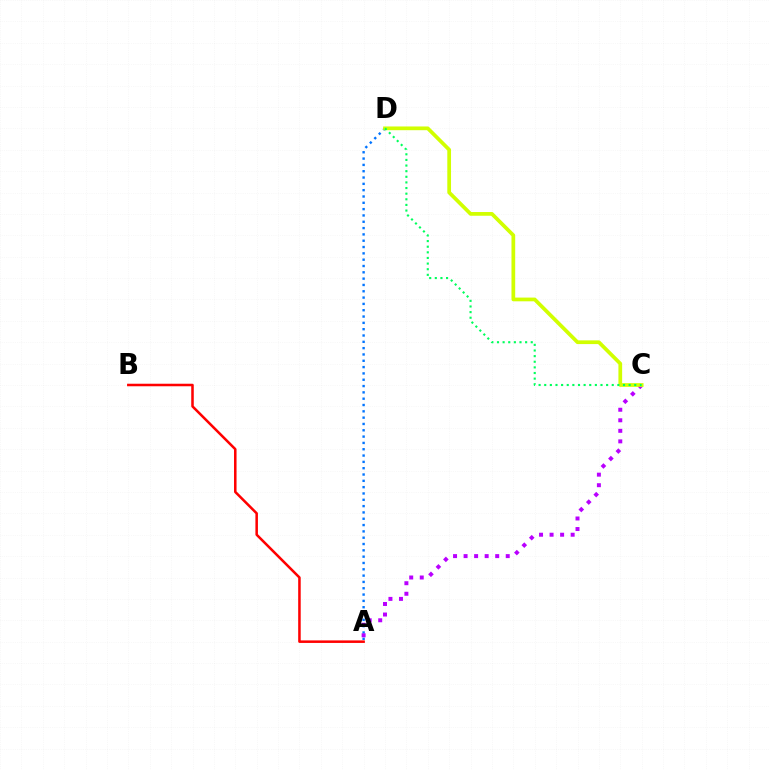{('A', 'D'): [{'color': '#0074ff', 'line_style': 'dotted', 'thickness': 1.72}], ('A', 'C'): [{'color': '#b900ff', 'line_style': 'dotted', 'thickness': 2.86}], ('C', 'D'): [{'color': '#d1ff00', 'line_style': 'solid', 'thickness': 2.68}, {'color': '#00ff5c', 'line_style': 'dotted', 'thickness': 1.53}], ('A', 'B'): [{'color': '#ff0000', 'line_style': 'solid', 'thickness': 1.82}]}